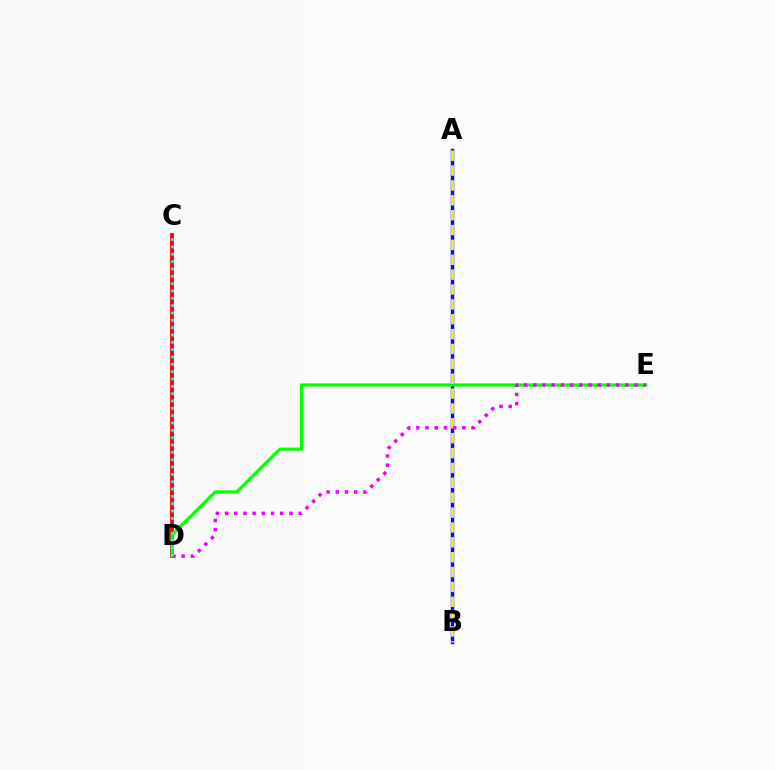{('A', 'B'): [{'color': '#0010ff', 'line_style': 'solid', 'thickness': 2.47}, {'color': '#fcf500', 'line_style': 'dashed', 'thickness': 2.02}], ('C', 'D'): [{'color': '#ff0000', 'line_style': 'solid', 'thickness': 2.73}, {'color': '#00fff6', 'line_style': 'dotted', 'thickness': 1.99}], ('D', 'E'): [{'color': '#08ff00', 'line_style': 'solid', 'thickness': 2.32}, {'color': '#ee00ff', 'line_style': 'dotted', 'thickness': 2.5}]}